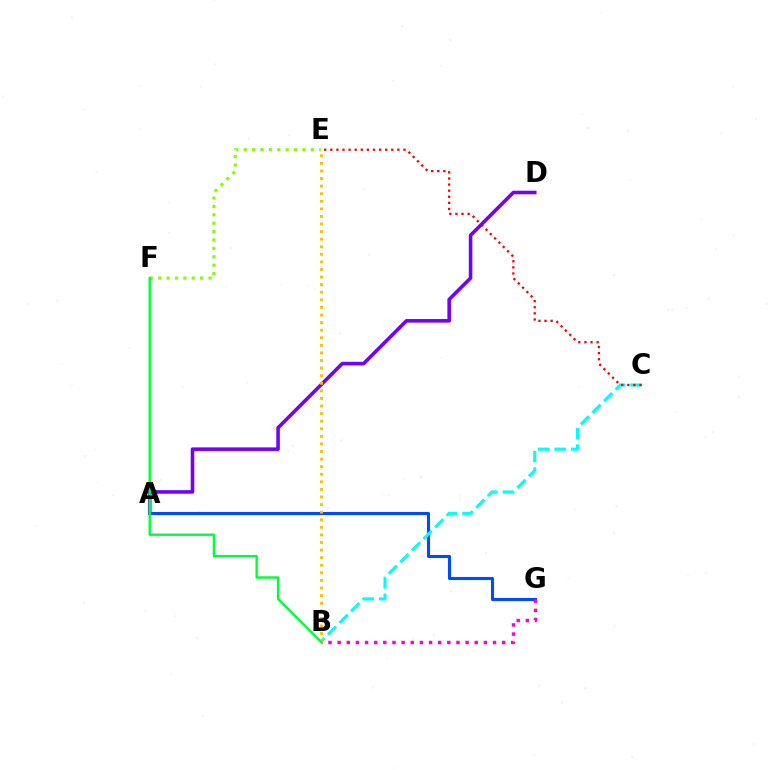{('A', 'G'): [{'color': '#004bff', 'line_style': 'solid', 'thickness': 2.22}], ('B', 'C'): [{'color': '#00fff6', 'line_style': 'dashed', 'thickness': 2.23}], ('C', 'E'): [{'color': '#ff0000', 'line_style': 'dotted', 'thickness': 1.66}], ('B', 'G'): [{'color': '#ff00cf', 'line_style': 'dotted', 'thickness': 2.48}], ('A', 'D'): [{'color': '#7200ff', 'line_style': 'solid', 'thickness': 2.57}], ('B', 'E'): [{'color': '#ffbd00', 'line_style': 'dotted', 'thickness': 2.06}], ('E', 'F'): [{'color': '#84ff00', 'line_style': 'dotted', 'thickness': 2.28}], ('B', 'F'): [{'color': '#00ff39', 'line_style': 'solid', 'thickness': 1.73}]}